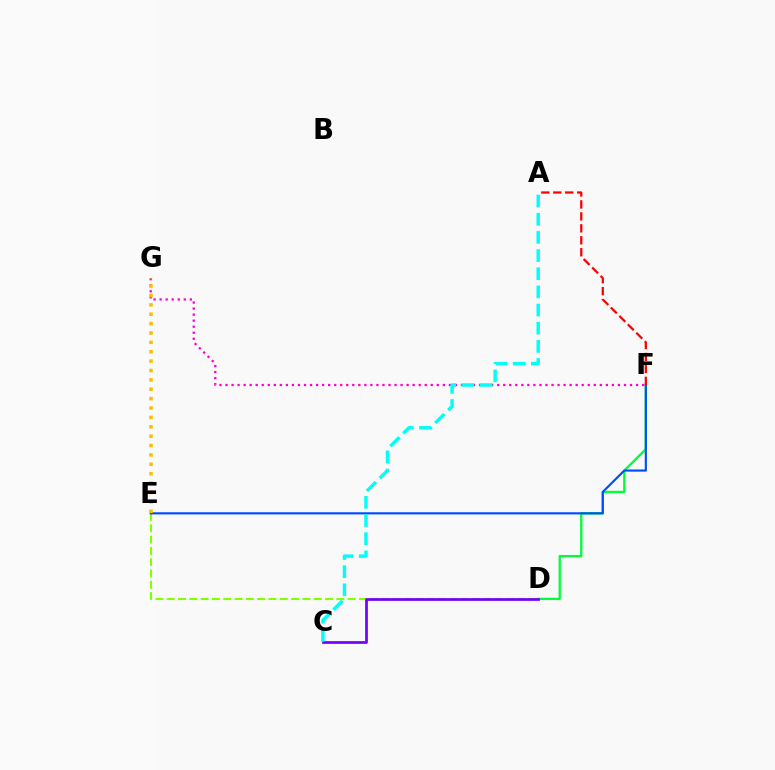{('D', 'F'): [{'color': '#00ff39', 'line_style': 'solid', 'thickness': 1.65}], ('D', 'E'): [{'color': '#84ff00', 'line_style': 'dashed', 'thickness': 1.54}], ('C', 'D'): [{'color': '#7200ff', 'line_style': 'solid', 'thickness': 1.95}], ('F', 'G'): [{'color': '#ff00cf', 'line_style': 'dotted', 'thickness': 1.64}], ('E', 'F'): [{'color': '#004bff', 'line_style': 'solid', 'thickness': 1.54}], ('E', 'G'): [{'color': '#ffbd00', 'line_style': 'dotted', 'thickness': 2.55}], ('A', 'F'): [{'color': '#ff0000', 'line_style': 'dashed', 'thickness': 1.62}], ('A', 'C'): [{'color': '#00fff6', 'line_style': 'dashed', 'thickness': 2.47}]}